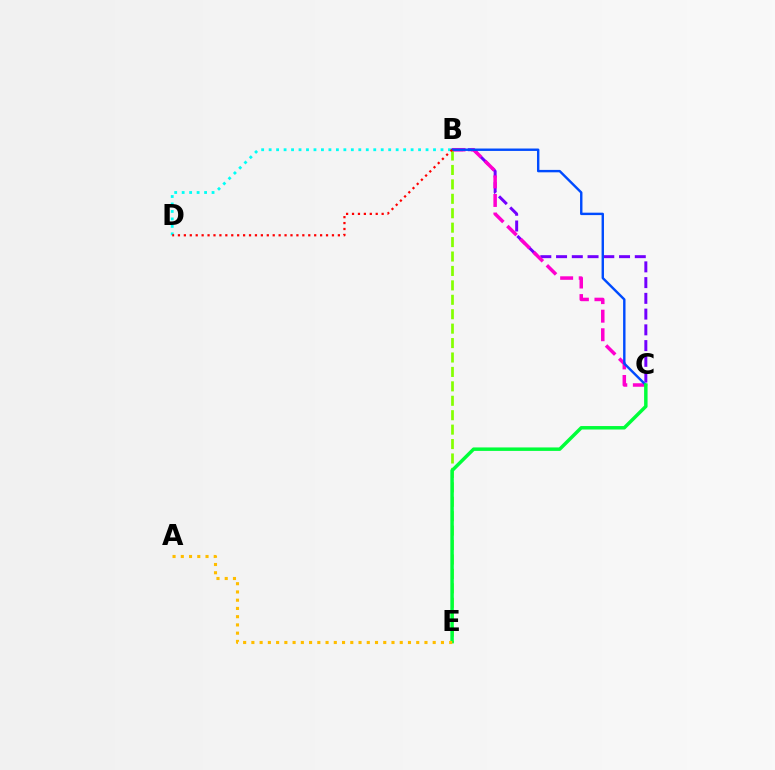{('B', 'C'): [{'color': '#7200ff', 'line_style': 'dashed', 'thickness': 2.14}, {'color': '#ff00cf', 'line_style': 'dashed', 'thickness': 2.52}, {'color': '#004bff', 'line_style': 'solid', 'thickness': 1.74}], ('B', 'E'): [{'color': '#84ff00', 'line_style': 'dashed', 'thickness': 1.96}], ('B', 'D'): [{'color': '#00fff6', 'line_style': 'dotted', 'thickness': 2.03}, {'color': '#ff0000', 'line_style': 'dotted', 'thickness': 1.61}], ('C', 'E'): [{'color': '#00ff39', 'line_style': 'solid', 'thickness': 2.49}], ('A', 'E'): [{'color': '#ffbd00', 'line_style': 'dotted', 'thickness': 2.24}]}